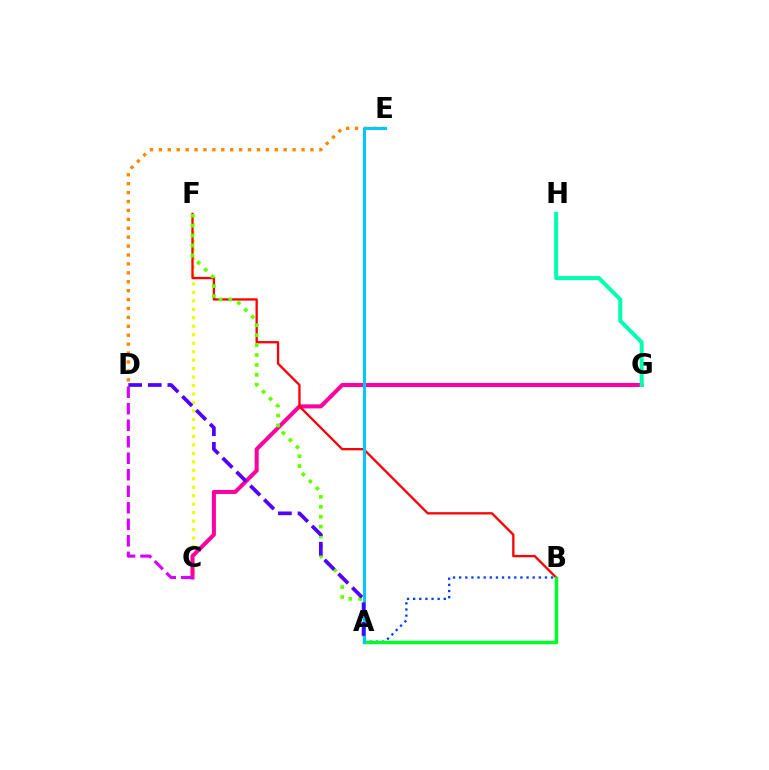{('D', 'E'): [{'color': '#ff8800', 'line_style': 'dotted', 'thickness': 2.42}], ('C', 'F'): [{'color': '#eeff00', 'line_style': 'dotted', 'thickness': 2.3}], ('C', 'G'): [{'color': '#ff00a0', 'line_style': 'solid', 'thickness': 2.92}], ('B', 'F'): [{'color': '#ff0000', 'line_style': 'solid', 'thickness': 1.67}], ('A', 'B'): [{'color': '#003fff', 'line_style': 'dotted', 'thickness': 1.66}, {'color': '#00ff27', 'line_style': 'solid', 'thickness': 2.5}], ('A', 'F'): [{'color': '#66ff00', 'line_style': 'dotted', 'thickness': 2.69}], ('A', 'E'): [{'color': '#00c7ff', 'line_style': 'solid', 'thickness': 2.2}], ('G', 'H'): [{'color': '#00ffaf', 'line_style': 'solid', 'thickness': 2.88}], ('C', 'D'): [{'color': '#d600ff', 'line_style': 'dashed', 'thickness': 2.24}], ('A', 'D'): [{'color': '#4f00ff', 'line_style': 'dashed', 'thickness': 2.66}]}